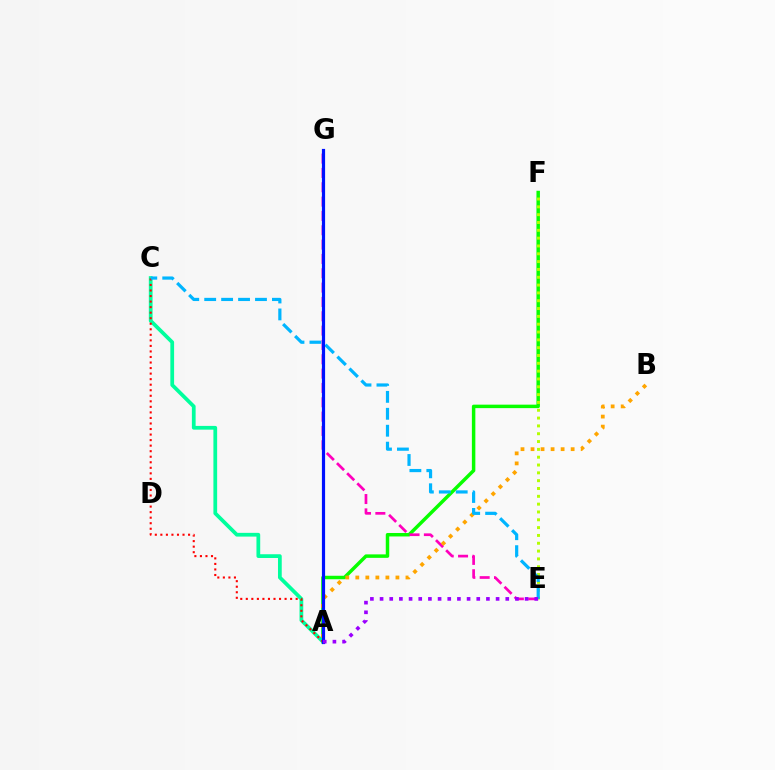{('A', 'F'): [{'color': '#08ff00', 'line_style': 'solid', 'thickness': 2.5}], ('A', 'C'): [{'color': '#00ff9d', 'line_style': 'solid', 'thickness': 2.7}, {'color': '#ff0000', 'line_style': 'dotted', 'thickness': 1.51}], ('E', 'G'): [{'color': '#ff00bd', 'line_style': 'dashed', 'thickness': 1.95}], ('A', 'B'): [{'color': '#ffa500', 'line_style': 'dotted', 'thickness': 2.73}], ('E', 'F'): [{'color': '#b3ff00', 'line_style': 'dotted', 'thickness': 2.13}], ('C', 'E'): [{'color': '#00b5ff', 'line_style': 'dashed', 'thickness': 2.3}], ('A', 'G'): [{'color': '#0010ff', 'line_style': 'solid', 'thickness': 2.29}], ('A', 'E'): [{'color': '#9b00ff', 'line_style': 'dotted', 'thickness': 2.63}]}